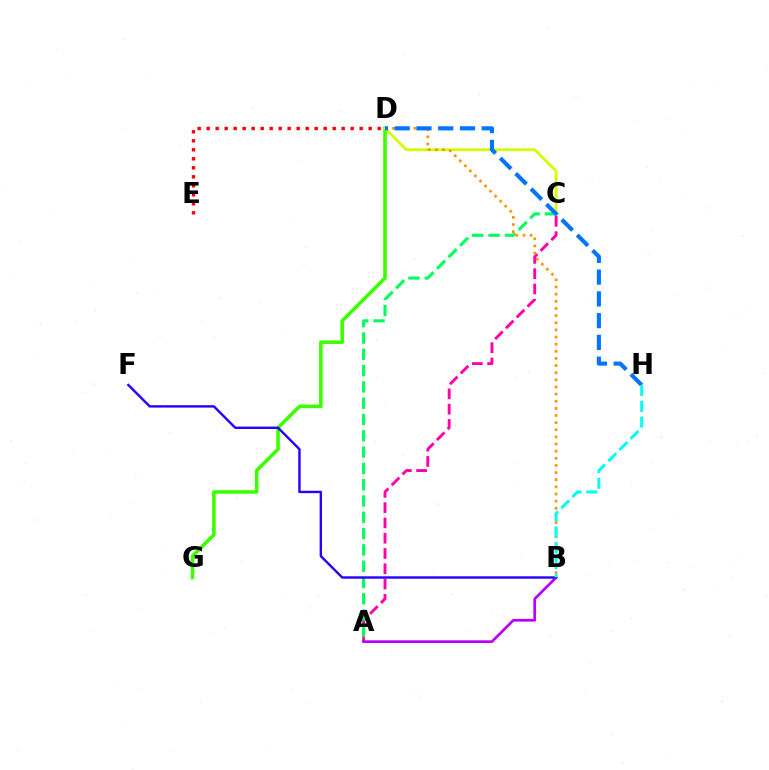{('A', 'C'): [{'color': '#ff00ac', 'line_style': 'dashed', 'thickness': 2.08}, {'color': '#00ff5c', 'line_style': 'dashed', 'thickness': 2.21}], ('D', 'G'): [{'color': '#3dff00', 'line_style': 'solid', 'thickness': 2.58}], ('D', 'E'): [{'color': '#ff0000', 'line_style': 'dotted', 'thickness': 2.45}], ('C', 'D'): [{'color': '#d1ff00', 'line_style': 'solid', 'thickness': 2.01}], ('A', 'B'): [{'color': '#b900ff', 'line_style': 'solid', 'thickness': 1.95}], ('B', 'F'): [{'color': '#2500ff', 'line_style': 'solid', 'thickness': 1.72}], ('B', 'D'): [{'color': '#ff9400', 'line_style': 'dotted', 'thickness': 1.94}], ('D', 'H'): [{'color': '#0074ff', 'line_style': 'dashed', 'thickness': 2.96}], ('B', 'H'): [{'color': '#00fff6', 'line_style': 'dashed', 'thickness': 2.14}]}